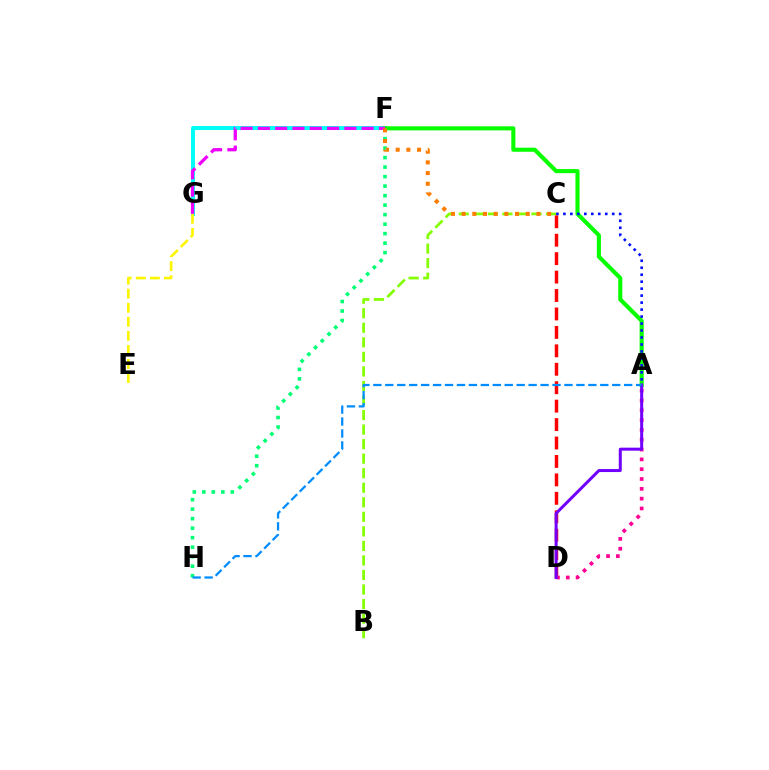{('F', 'G'): [{'color': '#00fff6', 'line_style': 'solid', 'thickness': 2.85}, {'color': '#ee00ff', 'line_style': 'dashed', 'thickness': 2.35}], ('C', 'D'): [{'color': '#ff0000', 'line_style': 'dashed', 'thickness': 2.5}], ('A', 'F'): [{'color': '#08ff00', 'line_style': 'solid', 'thickness': 2.95}], ('F', 'H'): [{'color': '#00ff74', 'line_style': 'dotted', 'thickness': 2.58}], ('B', 'C'): [{'color': '#84ff00', 'line_style': 'dashed', 'thickness': 1.98}], ('E', 'G'): [{'color': '#fcf500', 'line_style': 'dashed', 'thickness': 1.91}], ('A', 'C'): [{'color': '#0010ff', 'line_style': 'dotted', 'thickness': 1.9}], ('C', 'F'): [{'color': '#ff7c00', 'line_style': 'dotted', 'thickness': 2.9}], ('A', 'D'): [{'color': '#ff0094', 'line_style': 'dotted', 'thickness': 2.67}, {'color': '#7200ff', 'line_style': 'solid', 'thickness': 2.16}], ('A', 'H'): [{'color': '#008cff', 'line_style': 'dashed', 'thickness': 1.62}]}